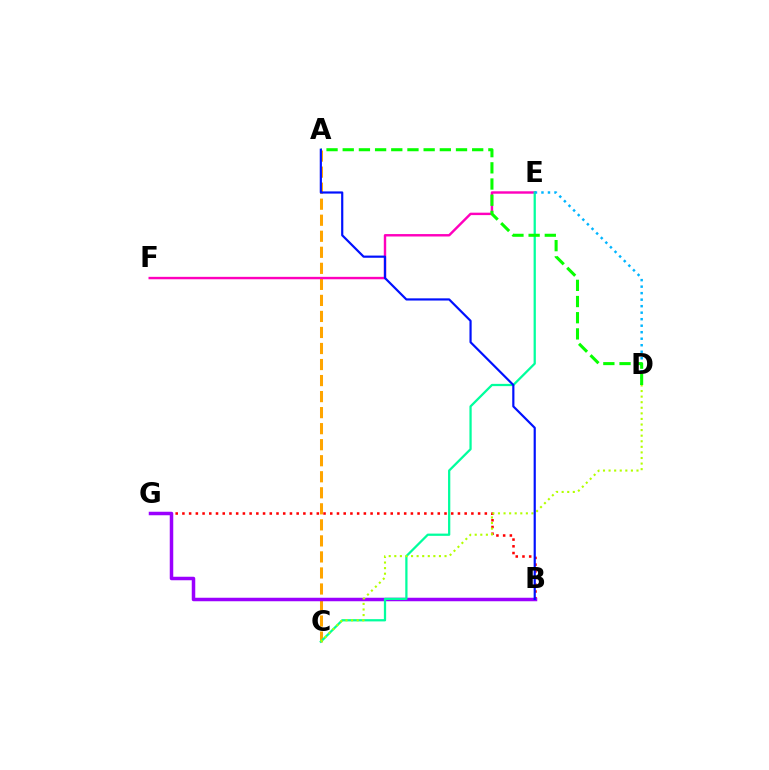{('A', 'C'): [{'color': '#ffa500', 'line_style': 'dashed', 'thickness': 2.18}], ('B', 'G'): [{'color': '#ff0000', 'line_style': 'dotted', 'thickness': 1.83}, {'color': '#9b00ff', 'line_style': 'solid', 'thickness': 2.52}], ('E', 'F'): [{'color': '#ff00bd', 'line_style': 'solid', 'thickness': 1.74}], ('C', 'E'): [{'color': '#00ff9d', 'line_style': 'solid', 'thickness': 1.63}], ('D', 'E'): [{'color': '#00b5ff', 'line_style': 'dotted', 'thickness': 1.77}], ('C', 'D'): [{'color': '#b3ff00', 'line_style': 'dotted', 'thickness': 1.52}], ('A', 'D'): [{'color': '#08ff00', 'line_style': 'dashed', 'thickness': 2.2}], ('A', 'B'): [{'color': '#0010ff', 'line_style': 'solid', 'thickness': 1.57}]}